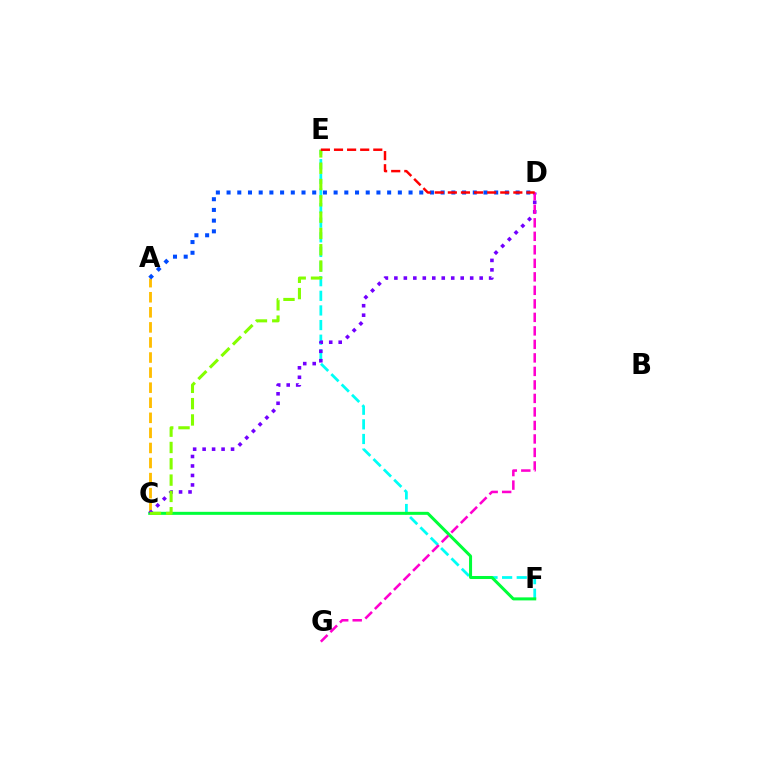{('E', 'F'): [{'color': '#00fff6', 'line_style': 'dashed', 'thickness': 1.99}], ('A', 'C'): [{'color': '#ffbd00', 'line_style': 'dashed', 'thickness': 2.05}], ('C', 'F'): [{'color': '#00ff39', 'line_style': 'solid', 'thickness': 2.17}], ('C', 'D'): [{'color': '#7200ff', 'line_style': 'dotted', 'thickness': 2.57}], ('A', 'D'): [{'color': '#004bff', 'line_style': 'dotted', 'thickness': 2.91}], ('C', 'E'): [{'color': '#84ff00', 'line_style': 'dashed', 'thickness': 2.22}], ('D', 'G'): [{'color': '#ff00cf', 'line_style': 'dashed', 'thickness': 1.84}], ('D', 'E'): [{'color': '#ff0000', 'line_style': 'dashed', 'thickness': 1.78}]}